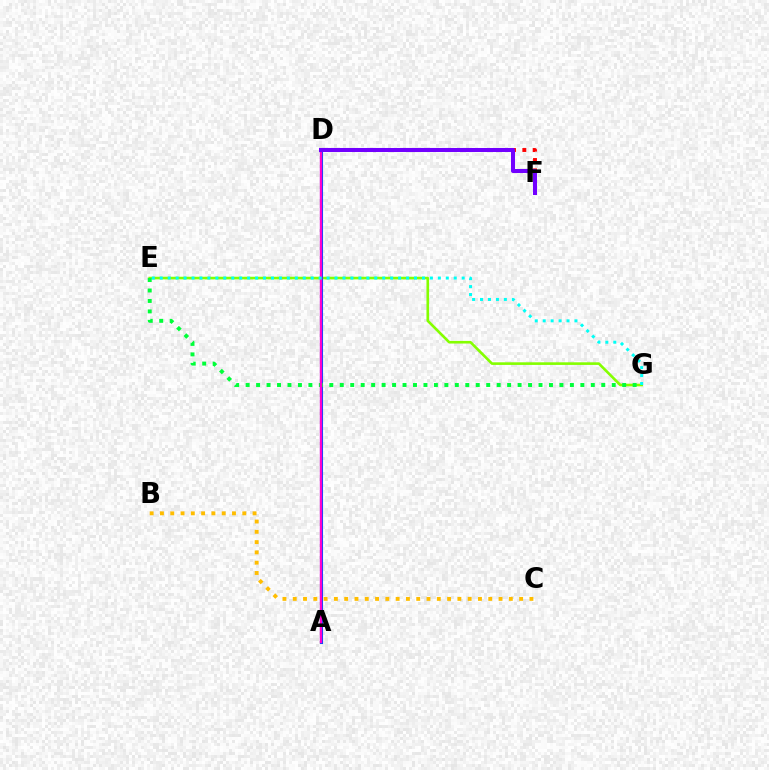{('D', 'F'): [{'color': '#ff0000', 'line_style': 'dotted', 'thickness': 2.81}, {'color': '#7200ff', 'line_style': 'solid', 'thickness': 2.91}], ('E', 'G'): [{'color': '#84ff00', 'line_style': 'solid', 'thickness': 1.89}, {'color': '#00ff39', 'line_style': 'dotted', 'thickness': 2.84}, {'color': '#00fff6', 'line_style': 'dotted', 'thickness': 2.16}], ('A', 'D'): [{'color': '#004bff', 'line_style': 'solid', 'thickness': 2.22}, {'color': '#ff00cf', 'line_style': 'solid', 'thickness': 1.69}], ('B', 'C'): [{'color': '#ffbd00', 'line_style': 'dotted', 'thickness': 2.8}]}